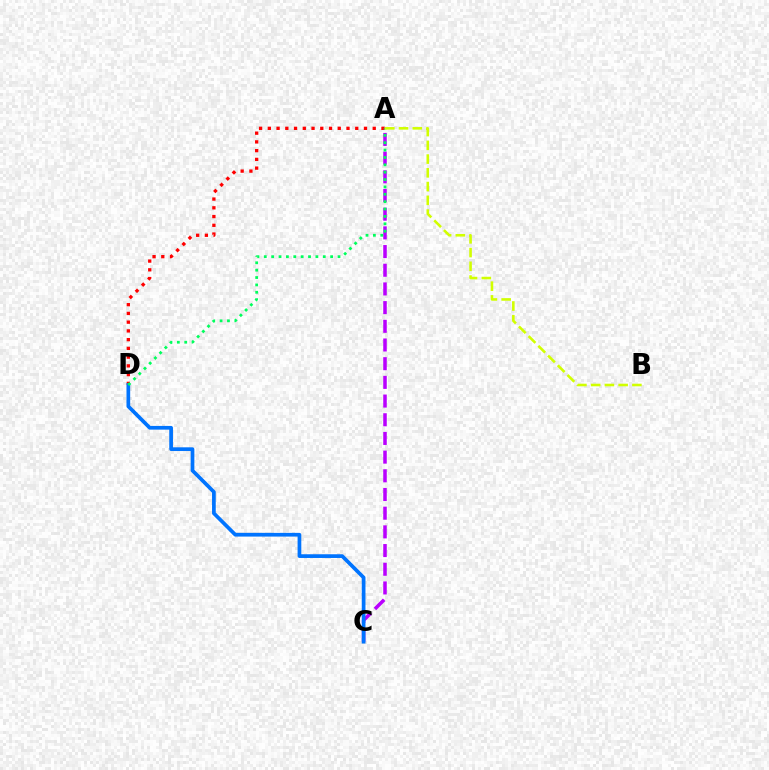{('A', 'D'): [{'color': '#ff0000', 'line_style': 'dotted', 'thickness': 2.38}, {'color': '#00ff5c', 'line_style': 'dotted', 'thickness': 2.0}], ('A', 'C'): [{'color': '#b900ff', 'line_style': 'dashed', 'thickness': 2.54}], ('C', 'D'): [{'color': '#0074ff', 'line_style': 'solid', 'thickness': 2.67}], ('A', 'B'): [{'color': '#d1ff00', 'line_style': 'dashed', 'thickness': 1.87}]}